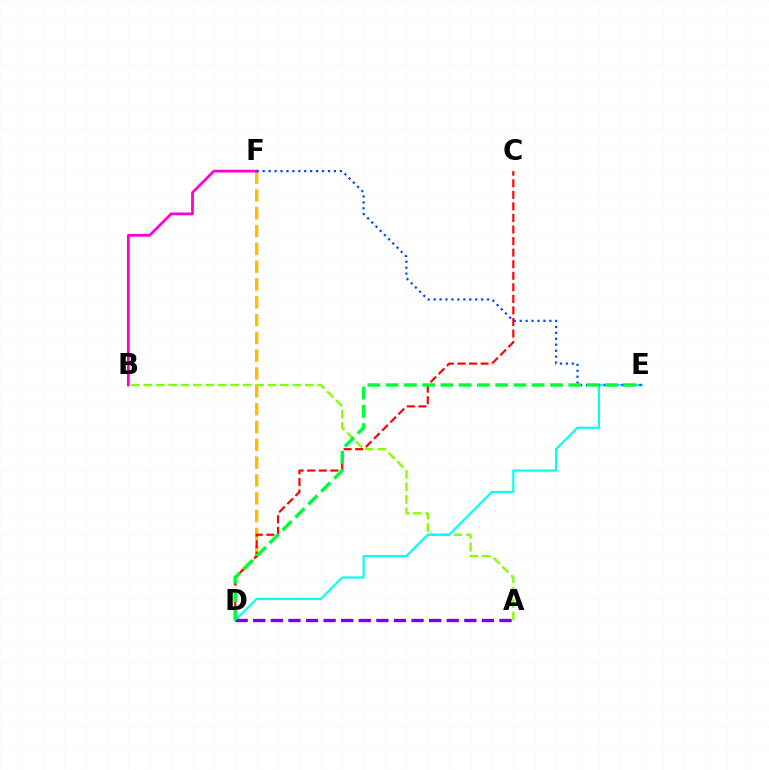{('A', 'B'): [{'color': '#84ff00', 'line_style': 'dashed', 'thickness': 1.69}], ('D', 'F'): [{'color': '#ffbd00', 'line_style': 'dashed', 'thickness': 2.42}], ('C', 'D'): [{'color': '#ff0000', 'line_style': 'dashed', 'thickness': 1.57}], ('D', 'E'): [{'color': '#00fff6', 'line_style': 'solid', 'thickness': 1.57}, {'color': '#00ff39', 'line_style': 'dashed', 'thickness': 2.48}], ('B', 'F'): [{'color': '#ff00cf', 'line_style': 'solid', 'thickness': 2.0}], ('E', 'F'): [{'color': '#004bff', 'line_style': 'dotted', 'thickness': 1.61}], ('A', 'D'): [{'color': '#7200ff', 'line_style': 'dashed', 'thickness': 2.39}]}